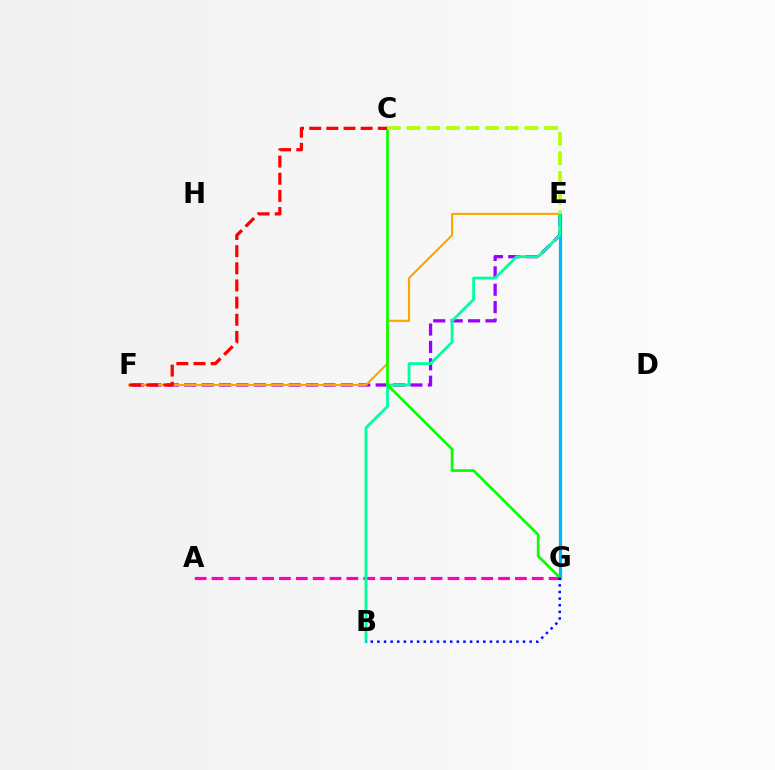{('E', 'F'): [{'color': '#9b00ff', 'line_style': 'dashed', 'thickness': 2.36}, {'color': '#ffa500', 'line_style': 'solid', 'thickness': 1.54}], ('E', 'G'): [{'color': '#00b5ff', 'line_style': 'solid', 'thickness': 2.3}], ('A', 'G'): [{'color': '#ff00bd', 'line_style': 'dashed', 'thickness': 2.29}], ('B', 'E'): [{'color': '#00ff9d', 'line_style': 'solid', 'thickness': 2.02}], ('C', 'G'): [{'color': '#08ff00', 'line_style': 'solid', 'thickness': 1.95}], ('B', 'G'): [{'color': '#0010ff', 'line_style': 'dotted', 'thickness': 1.8}], ('C', 'F'): [{'color': '#ff0000', 'line_style': 'dashed', 'thickness': 2.33}], ('C', 'E'): [{'color': '#b3ff00', 'line_style': 'dashed', 'thickness': 2.67}]}